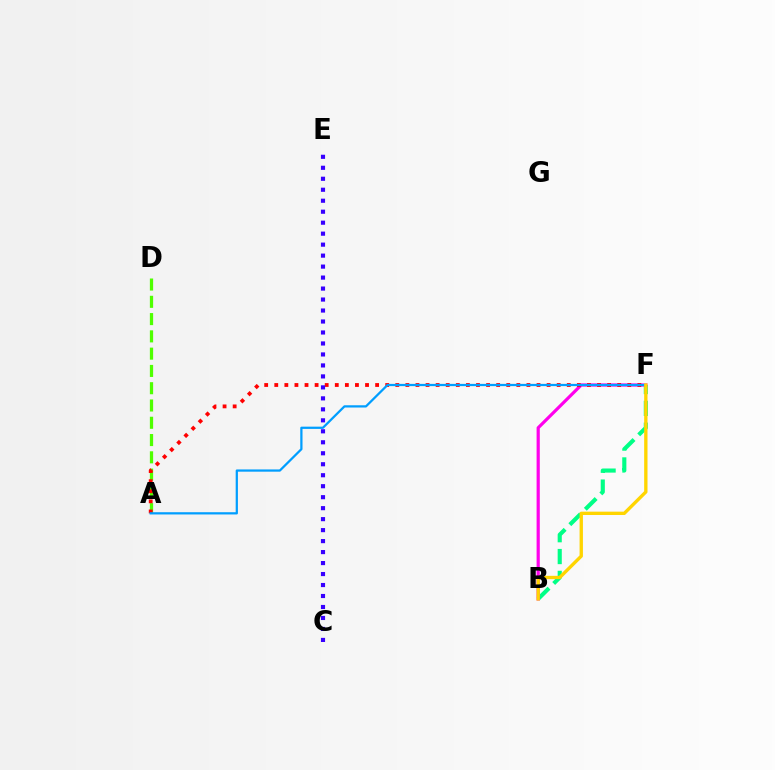{('B', 'F'): [{'color': '#00ff86', 'line_style': 'dashed', 'thickness': 2.97}, {'color': '#ff00ed', 'line_style': 'solid', 'thickness': 2.3}, {'color': '#ffd500', 'line_style': 'solid', 'thickness': 2.41}], ('A', 'D'): [{'color': '#4fff00', 'line_style': 'dashed', 'thickness': 2.35}], ('A', 'F'): [{'color': '#ff0000', 'line_style': 'dotted', 'thickness': 2.74}, {'color': '#009eff', 'line_style': 'solid', 'thickness': 1.62}], ('C', 'E'): [{'color': '#3700ff', 'line_style': 'dotted', 'thickness': 2.98}]}